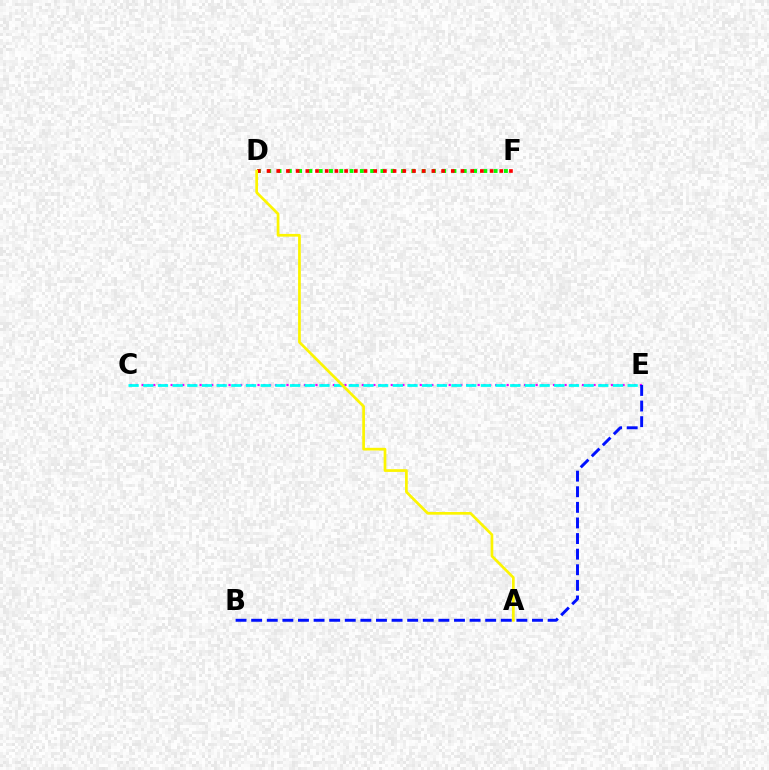{('C', 'E'): [{'color': '#ee00ff', 'line_style': 'dotted', 'thickness': 1.57}, {'color': '#00fff6', 'line_style': 'dashed', 'thickness': 1.99}], ('D', 'F'): [{'color': '#08ff00', 'line_style': 'dotted', 'thickness': 2.8}, {'color': '#ff0000', 'line_style': 'dotted', 'thickness': 2.63}], ('A', 'D'): [{'color': '#fcf500', 'line_style': 'solid', 'thickness': 1.95}], ('B', 'E'): [{'color': '#0010ff', 'line_style': 'dashed', 'thickness': 2.12}]}